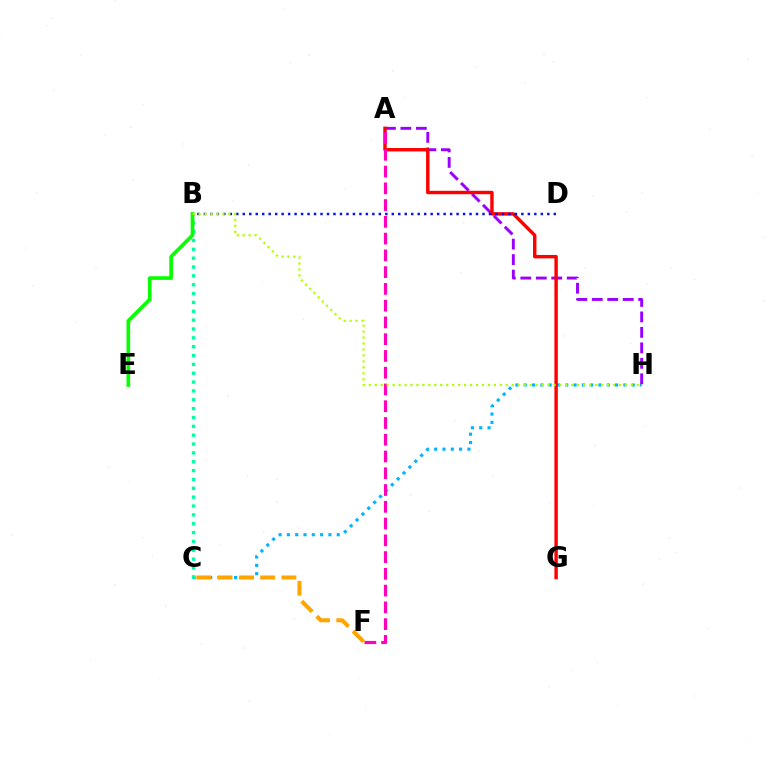{('C', 'H'): [{'color': '#00b5ff', 'line_style': 'dotted', 'thickness': 2.26}], ('A', 'H'): [{'color': '#9b00ff', 'line_style': 'dashed', 'thickness': 2.1}], ('B', 'C'): [{'color': '#00ff9d', 'line_style': 'dotted', 'thickness': 2.41}], ('A', 'G'): [{'color': '#ff0000', 'line_style': 'solid', 'thickness': 2.46}], ('B', 'D'): [{'color': '#0010ff', 'line_style': 'dotted', 'thickness': 1.76}], ('A', 'F'): [{'color': '#ff00bd', 'line_style': 'dashed', 'thickness': 2.28}], ('C', 'F'): [{'color': '#ffa500', 'line_style': 'dashed', 'thickness': 2.89}], ('B', 'E'): [{'color': '#08ff00', 'line_style': 'solid', 'thickness': 2.64}], ('B', 'H'): [{'color': '#b3ff00', 'line_style': 'dotted', 'thickness': 1.62}]}